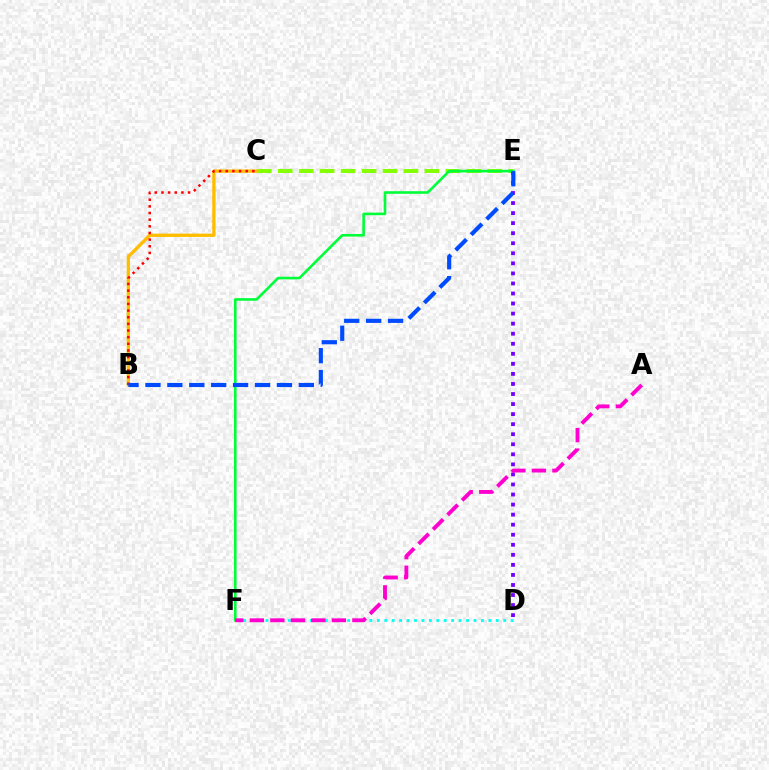{('C', 'E'): [{'color': '#84ff00', 'line_style': 'dashed', 'thickness': 2.85}], ('B', 'C'): [{'color': '#ffbd00', 'line_style': 'solid', 'thickness': 2.38}, {'color': '#ff0000', 'line_style': 'dotted', 'thickness': 1.81}], ('D', 'E'): [{'color': '#7200ff', 'line_style': 'dotted', 'thickness': 2.73}], ('E', 'F'): [{'color': '#00ff39', 'line_style': 'solid', 'thickness': 1.88}], ('B', 'E'): [{'color': '#004bff', 'line_style': 'dashed', 'thickness': 2.98}], ('D', 'F'): [{'color': '#00fff6', 'line_style': 'dotted', 'thickness': 2.02}], ('A', 'F'): [{'color': '#ff00cf', 'line_style': 'dashed', 'thickness': 2.79}]}